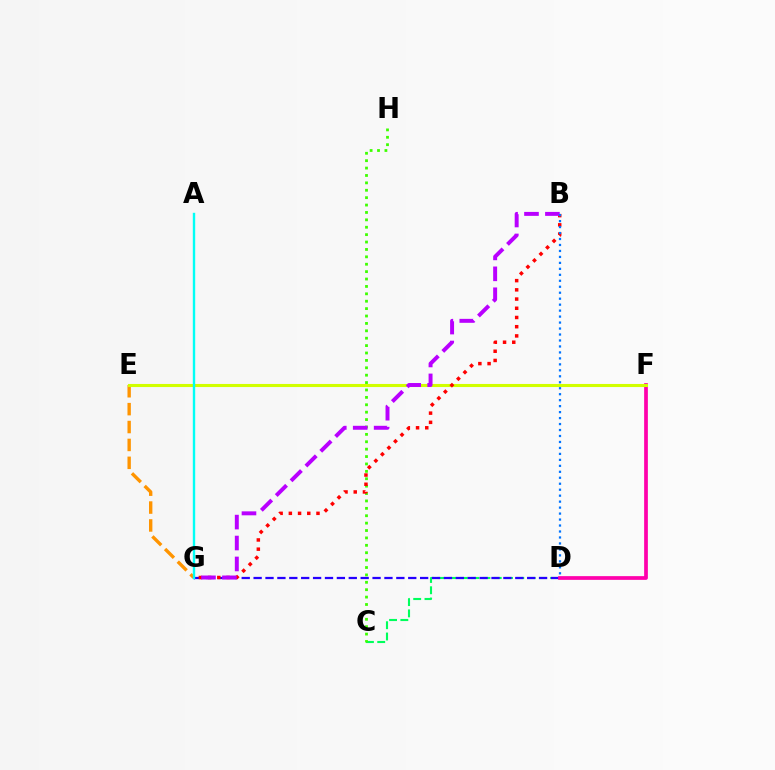{('C', 'D'): [{'color': '#00ff5c', 'line_style': 'dashed', 'thickness': 1.53}], ('C', 'H'): [{'color': '#3dff00', 'line_style': 'dotted', 'thickness': 2.01}], ('D', 'G'): [{'color': '#2500ff', 'line_style': 'dashed', 'thickness': 1.62}], ('D', 'F'): [{'color': '#ff00ac', 'line_style': 'solid', 'thickness': 2.69}], ('E', 'G'): [{'color': '#ff9400', 'line_style': 'dashed', 'thickness': 2.43}], ('E', 'F'): [{'color': '#d1ff00', 'line_style': 'solid', 'thickness': 2.22}], ('B', 'G'): [{'color': '#ff0000', 'line_style': 'dotted', 'thickness': 2.5}, {'color': '#b900ff', 'line_style': 'dashed', 'thickness': 2.84}], ('B', 'D'): [{'color': '#0074ff', 'line_style': 'dotted', 'thickness': 1.62}], ('A', 'G'): [{'color': '#00fff6', 'line_style': 'solid', 'thickness': 1.71}]}